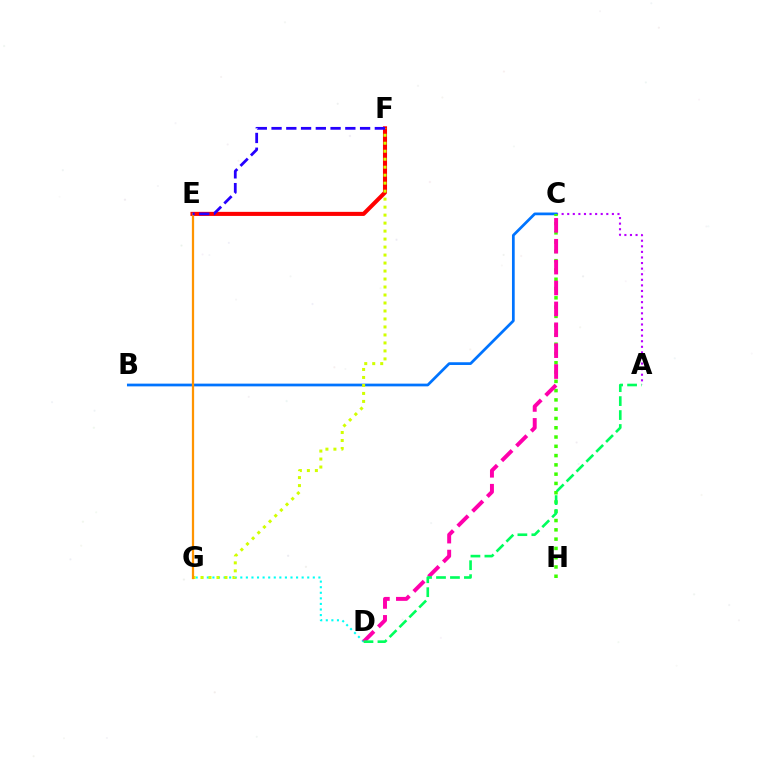{('D', 'G'): [{'color': '#00fff6', 'line_style': 'dotted', 'thickness': 1.52}], ('A', 'C'): [{'color': '#b900ff', 'line_style': 'dotted', 'thickness': 1.52}], ('B', 'C'): [{'color': '#0074ff', 'line_style': 'solid', 'thickness': 1.97}], ('E', 'F'): [{'color': '#ff0000', 'line_style': 'solid', 'thickness': 2.93}, {'color': '#2500ff', 'line_style': 'dashed', 'thickness': 2.0}], ('F', 'G'): [{'color': '#d1ff00', 'line_style': 'dotted', 'thickness': 2.17}], ('C', 'H'): [{'color': '#3dff00', 'line_style': 'dotted', 'thickness': 2.52}], ('E', 'G'): [{'color': '#ff9400', 'line_style': 'solid', 'thickness': 1.62}], ('C', 'D'): [{'color': '#ff00ac', 'line_style': 'dashed', 'thickness': 2.84}], ('A', 'D'): [{'color': '#00ff5c', 'line_style': 'dashed', 'thickness': 1.9}]}